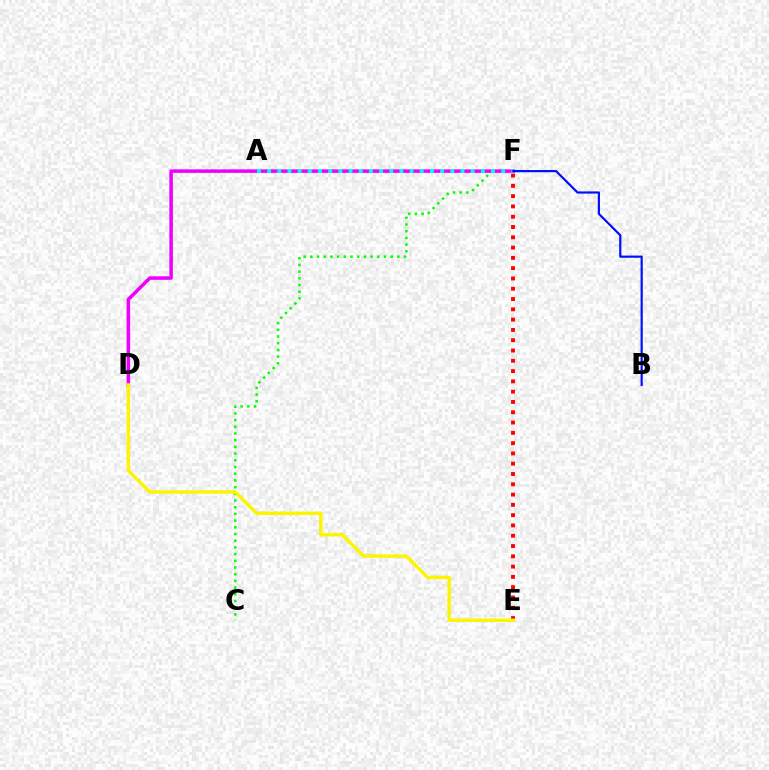{('C', 'F'): [{'color': '#08ff00', 'line_style': 'dotted', 'thickness': 1.82}], ('D', 'F'): [{'color': '#ee00ff', 'line_style': 'solid', 'thickness': 2.54}], ('A', 'F'): [{'color': '#00fff6', 'line_style': 'dotted', 'thickness': 2.77}], ('E', 'F'): [{'color': '#ff0000', 'line_style': 'dotted', 'thickness': 2.8}], ('D', 'E'): [{'color': '#fcf500', 'line_style': 'solid', 'thickness': 2.45}], ('B', 'F'): [{'color': '#0010ff', 'line_style': 'solid', 'thickness': 1.58}]}